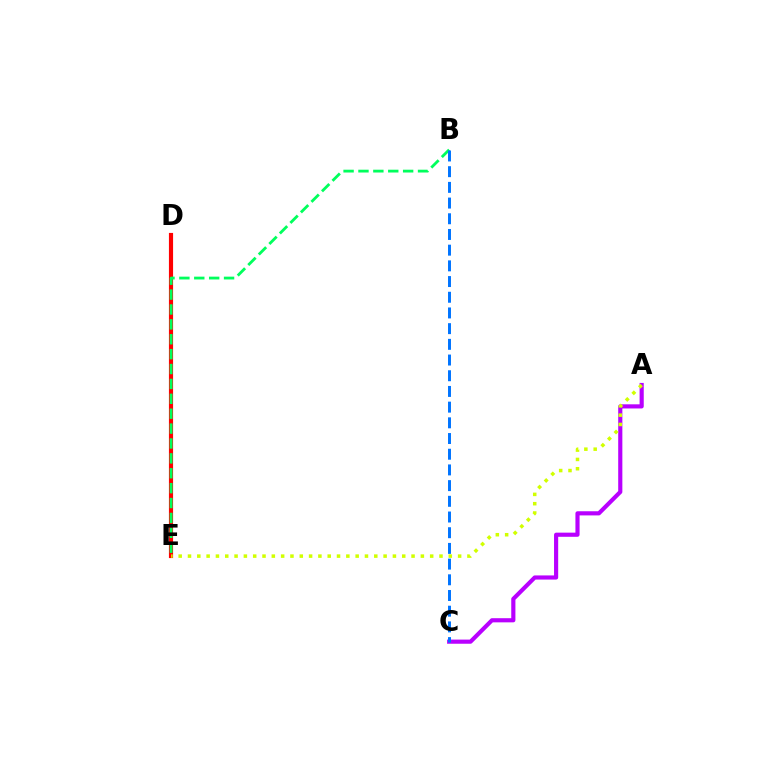{('A', 'C'): [{'color': '#b900ff', 'line_style': 'solid', 'thickness': 2.99}], ('D', 'E'): [{'color': '#ff0000', 'line_style': 'solid', 'thickness': 2.99}], ('B', 'E'): [{'color': '#00ff5c', 'line_style': 'dashed', 'thickness': 2.02}], ('B', 'C'): [{'color': '#0074ff', 'line_style': 'dashed', 'thickness': 2.13}], ('A', 'E'): [{'color': '#d1ff00', 'line_style': 'dotted', 'thickness': 2.53}]}